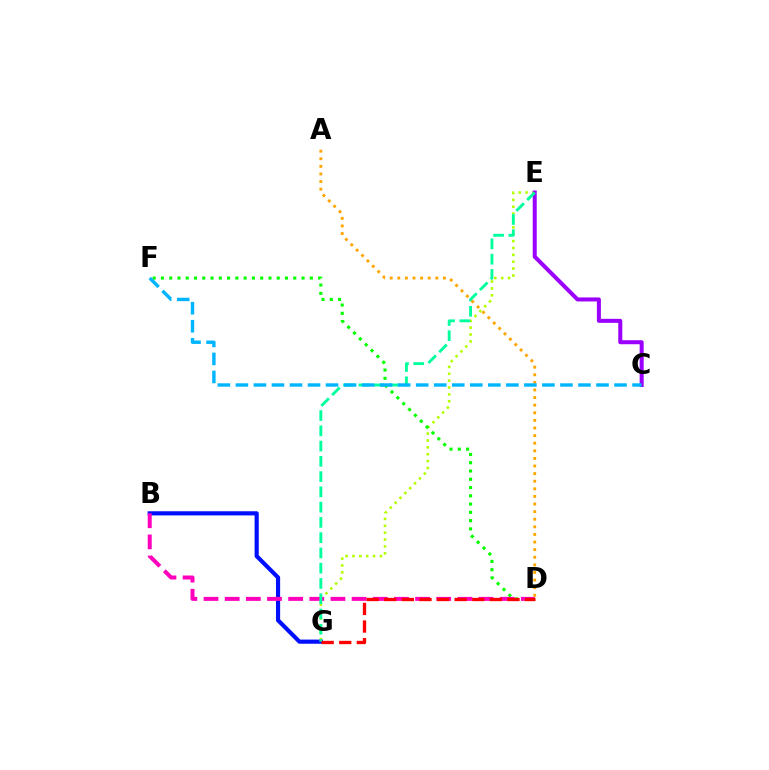{('E', 'G'): [{'color': '#b3ff00', 'line_style': 'dotted', 'thickness': 1.87}, {'color': '#00ff9d', 'line_style': 'dashed', 'thickness': 2.07}], ('B', 'G'): [{'color': '#0010ff', 'line_style': 'solid', 'thickness': 2.99}], ('D', 'F'): [{'color': '#08ff00', 'line_style': 'dotted', 'thickness': 2.25}], ('B', 'D'): [{'color': '#ff00bd', 'line_style': 'dashed', 'thickness': 2.87}], ('C', 'E'): [{'color': '#9b00ff', 'line_style': 'solid', 'thickness': 2.89}], ('A', 'D'): [{'color': '#ffa500', 'line_style': 'dotted', 'thickness': 2.07}], ('D', 'G'): [{'color': '#ff0000', 'line_style': 'dashed', 'thickness': 2.39}], ('C', 'F'): [{'color': '#00b5ff', 'line_style': 'dashed', 'thickness': 2.45}]}